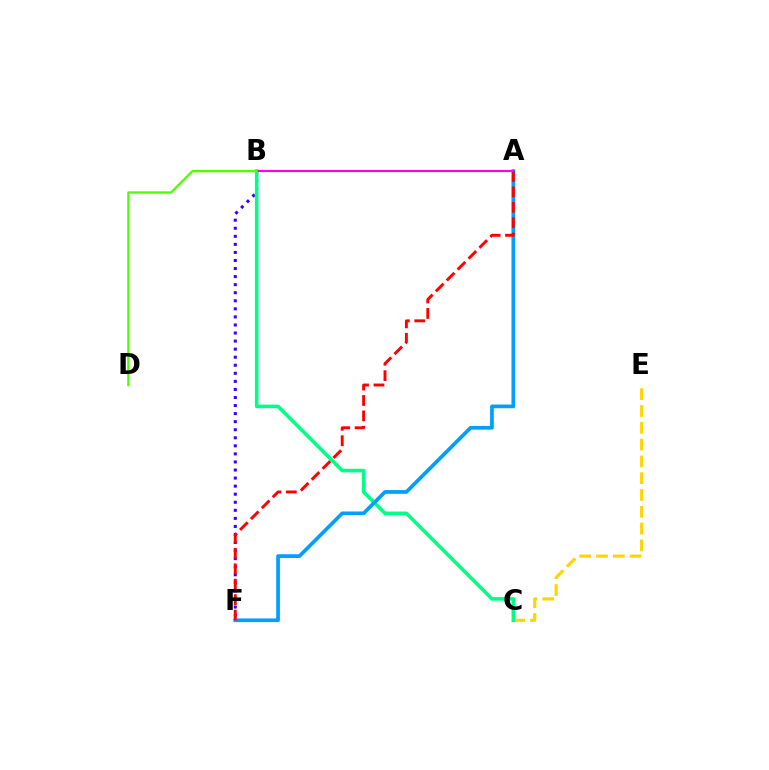{('C', 'E'): [{'color': '#ffd500', 'line_style': 'dashed', 'thickness': 2.28}], ('B', 'F'): [{'color': '#3700ff', 'line_style': 'dotted', 'thickness': 2.19}], ('B', 'C'): [{'color': '#00ff86', 'line_style': 'solid', 'thickness': 2.57}], ('A', 'F'): [{'color': '#009eff', 'line_style': 'solid', 'thickness': 2.67}, {'color': '#ff0000', 'line_style': 'dashed', 'thickness': 2.09}], ('A', 'B'): [{'color': '#ff00ed', 'line_style': 'solid', 'thickness': 1.52}], ('B', 'D'): [{'color': '#4fff00', 'line_style': 'solid', 'thickness': 1.66}]}